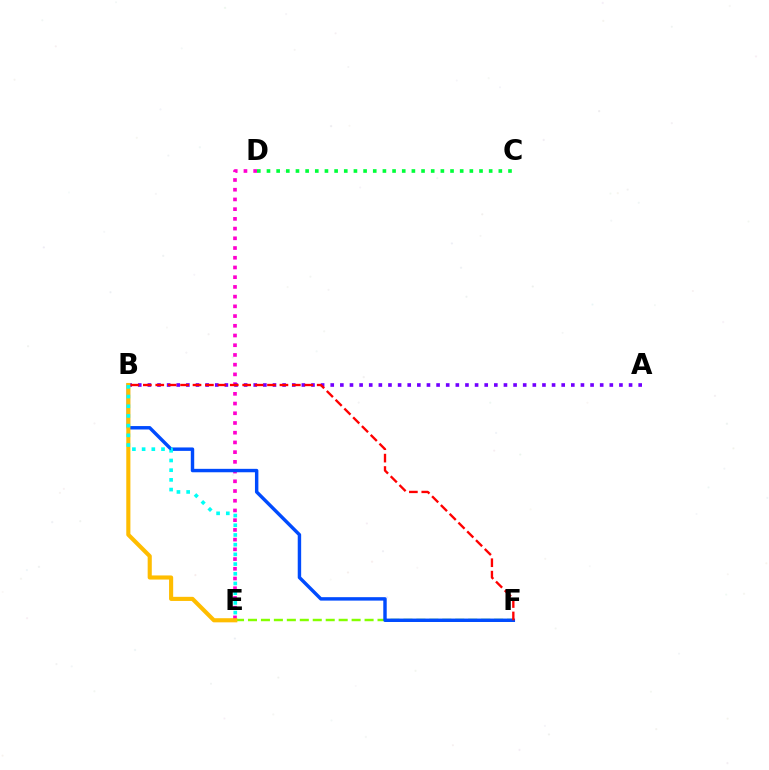{('D', 'E'): [{'color': '#ff00cf', 'line_style': 'dotted', 'thickness': 2.64}], ('A', 'B'): [{'color': '#7200ff', 'line_style': 'dotted', 'thickness': 2.61}], ('E', 'F'): [{'color': '#84ff00', 'line_style': 'dashed', 'thickness': 1.76}], ('C', 'D'): [{'color': '#00ff39', 'line_style': 'dotted', 'thickness': 2.62}], ('B', 'F'): [{'color': '#004bff', 'line_style': 'solid', 'thickness': 2.47}, {'color': '#ff0000', 'line_style': 'dashed', 'thickness': 1.69}], ('B', 'E'): [{'color': '#ffbd00', 'line_style': 'solid', 'thickness': 2.96}, {'color': '#00fff6', 'line_style': 'dotted', 'thickness': 2.64}]}